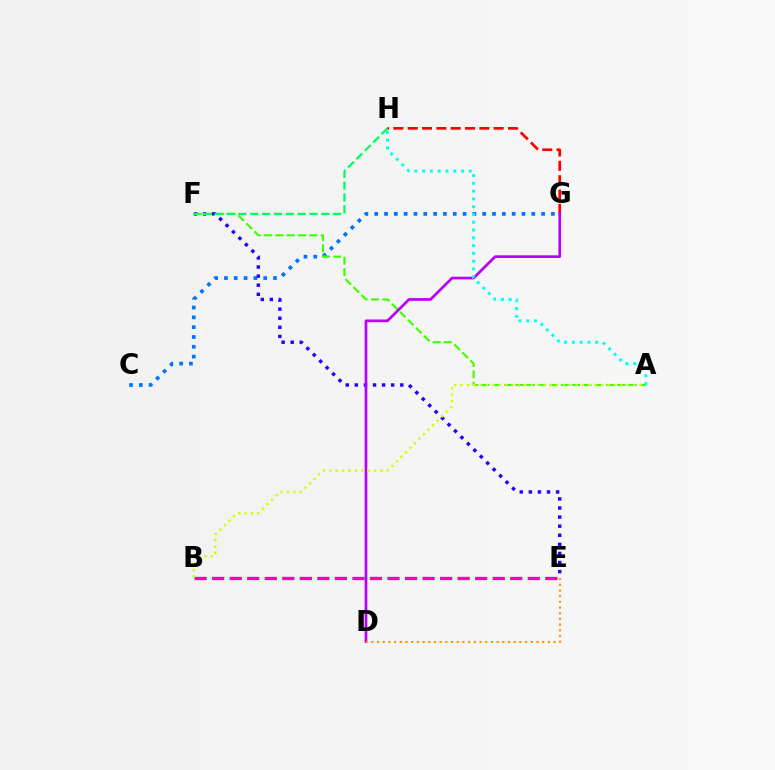{('C', 'G'): [{'color': '#0074ff', 'line_style': 'dotted', 'thickness': 2.67}], ('A', 'F'): [{'color': '#3dff00', 'line_style': 'dashed', 'thickness': 1.54}], ('E', 'F'): [{'color': '#2500ff', 'line_style': 'dotted', 'thickness': 2.47}], ('F', 'H'): [{'color': '#00ff5c', 'line_style': 'dashed', 'thickness': 1.61}], ('G', 'H'): [{'color': '#ff0000', 'line_style': 'dashed', 'thickness': 1.95}], ('D', 'G'): [{'color': '#b900ff', 'line_style': 'solid', 'thickness': 1.95}], ('D', 'E'): [{'color': '#ff9400', 'line_style': 'dotted', 'thickness': 1.55}], ('B', 'E'): [{'color': '#ff00ac', 'line_style': 'dashed', 'thickness': 2.38}], ('A', 'B'): [{'color': '#d1ff00', 'line_style': 'dotted', 'thickness': 1.74}], ('A', 'H'): [{'color': '#00fff6', 'line_style': 'dotted', 'thickness': 2.11}]}